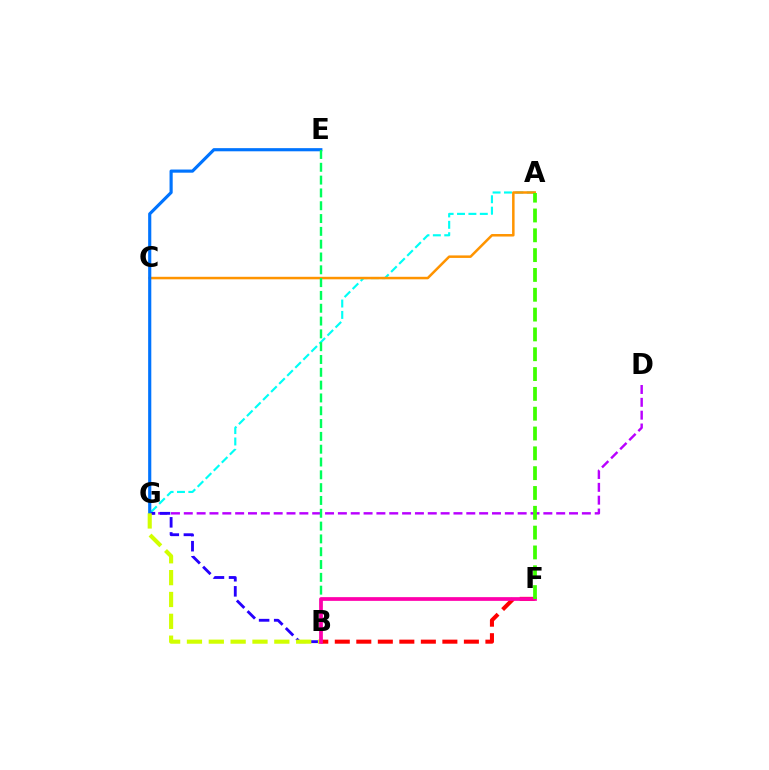{('D', 'G'): [{'color': '#b900ff', 'line_style': 'dashed', 'thickness': 1.74}], ('A', 'G'): [{'color': '#00fff6', 'line_style': 'dashed', 'thickness': 1.55}], ('B', 'F'): [{'color': '#ff0000', 'line_style': 'dashed', 'thickness': 2.92}, {'color': '#ff00ac', 'line_style': 'solid', 'thickness': 2.68}], ('A', 'C'): [{'color': '#ff9400', 'line_style': 'solid', 'thickness': 1.81}], ('B', 'G'): [{'color': '#2500ff', 'line_style': 'dashed', 'thickness': 2.05}, {'color': '#d1ff00', 'line_style': 'dashed', 'thickness': 2.97}], ('E', 'G'): [{'color': '#0074ff', 'line_style': 'solid', 'thickness': 2.27}], ('B', 'E'): [{'color': '#00ff5c', 'line_style': 'dashed', 'thickness': 1.74}], ('A', 'F'): [{'color': '#3dff00', 'line_style': 'dashed', 'thickness': 2.69}]}